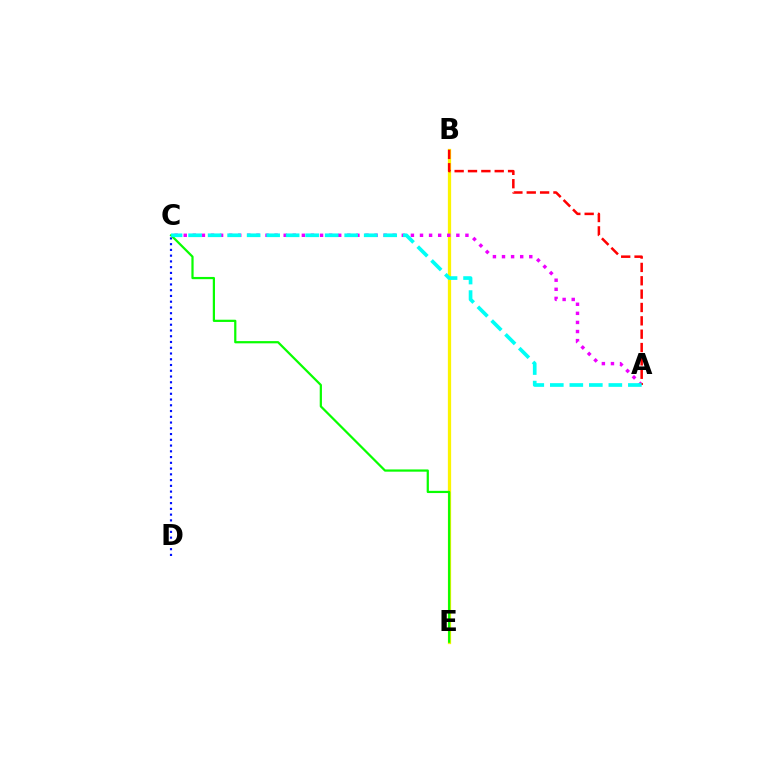{('B', 'E'): [{'color': '#fcf500', 'line_style': 'solid', 'thickness': 2.35}], ('C', 'D'): [{'color': '#0010ff', 'line_style': 'dotted', 'thickness': 1.56}], ('A', 'C'): [{'color': '#ee00ff', 'line_style': 'dotted', 'thickness': 2.47}, {'color': '#00fff6', 'line_style': 'dashed', 'thickness': 2.65}], ('C', 'E'): [{'color': '#08ff00', 'line_style': 'solid', 'thickness': 1.6}], ('A', 'B'): [{'color': '#ff0000', 'line_style': 'dashed', 'thickness': 1.81}]}